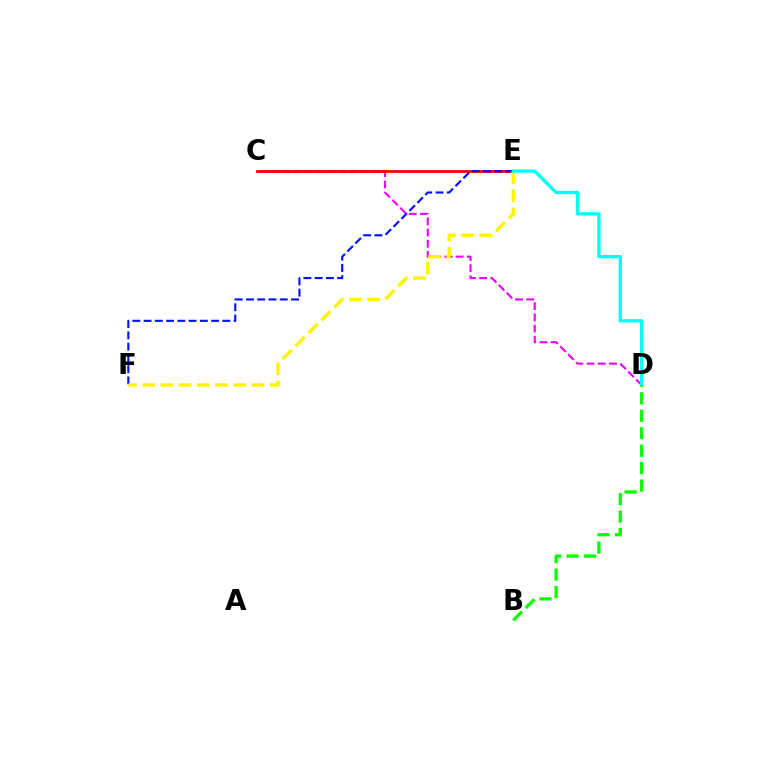{('C', 'D'): [{'color': '#ee00ff', 'line_style': 'dashed', 'thickness': 1.52}], ('C', 'E'): [{'color': '#ff0000', 'line_style': 'solid', 'thickness': 2.02}], ('E', 'F'): [{'color': '#0010ff', 'line_style': 'dashed', 'thickness': 1.53}, {'color': '#fcf500', 'line_style': 'dashed', 'thickness': 2.47}], ('D', 'E'): [{'color': '#00fff6', 'line_style': 'solid', 'thickness': 2.37}], ('B', 'D'): [{'color': '#08ff00', 'line_style': 'dashed', 'thickness': 2.37}]}